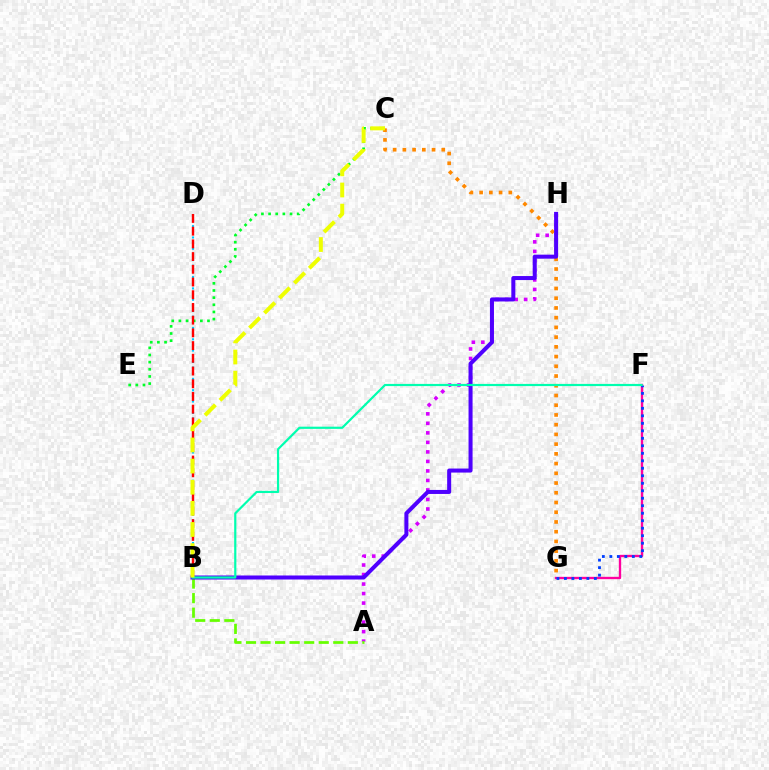{('B', 'D'): [{'color': '#00c7ff', 'line_style': 'dotted', 'thickness': 1.54}, {'color': '#ff0000', 'line_style': 'dashed', 'thickness': 1.73}], ('C', 'G'): [{'color': '#ff8800', 'line_style': 'dotted', 'thickness': 2.64}], ('A', 'H'): [{'color': '#d600ff', 'line_style': 'dotted', 'thickness': 2.58}], ('C', 'E'): [{'color': '#00ff27', 'line_style': 'dotted', 'thickness': 1.94}], ('F', 'G'): [{'color': '#ff00a0', 'line_style': 'solid', 'thickness': 1.69}, {'color': '#003fff', 'line_style': 'dotted', 'thickness': 2.04}], ('A', 'B'): [{'color': '#66ff00', 'line_style': 'dashed', 'thickness': 1.98}], ('B', 'H'): [{'color': '#4f00ff', 'line_style': 'solid', 'thickness': 2.9}], ('B', 'F'): [{'color': '#00ffaf', 'line_style': 'solid', 'thickness': 1.58}], ('B', 'C'): [{'color': '#eeff00', 'line_style': 'dashed', 'thickness': 2.87}]}